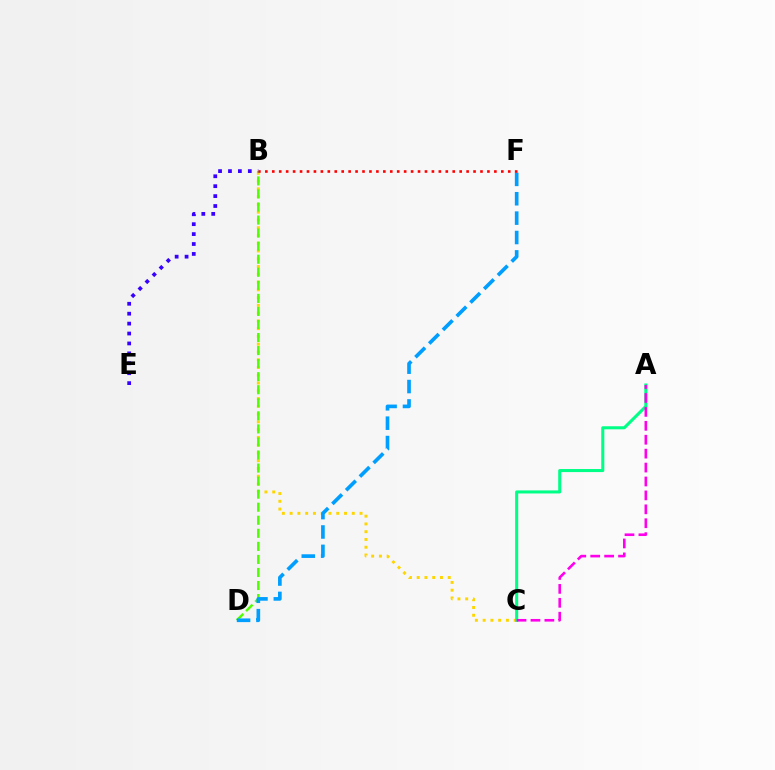{('B', 'C'): [{'color': '#ffd500', 'line_style': 'dotted', 'thickness': 2.11}], ('B', 'D'): [{'color': '#4fff00', 'line_style': 'dashed', 'thickness': 1.77}], ('B', 'E'): [{'color': '#3700ff', 'line_style': 'dotted', 'thickness': 2.7}], ('D', 'F'): [{'color': '#009eff', 'line_style': 'dashed', 'thickness': 2.63}], ('B', 'F'): [{'color': '#ff0000', 'line_style': 'dotted', 'thickness': 1.89}], ('A', 'C'): [{'color': '#00ff86', 'line_style': 'solid', 'thickness': 2.2}, {'color': '#ff00ed', 'line_style': 'dashed', 'thickness': 1.89}]}